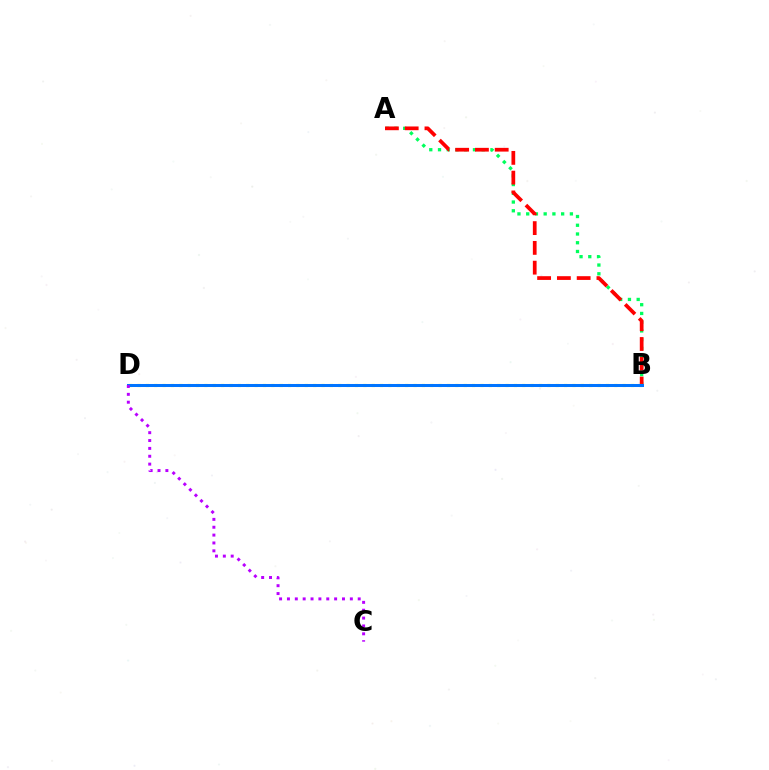{('A', 'B'): [{'color': '#00ff5c', 'line_style': 'dotted', 'thickness': 2.37}, {'color': '#ff0000', 'line_style': 'dashed', 'thickness': 2.69}], ('B', 'D'): [{'color': '#d1ff00', 'line_style': 'dotted', 'thickness': 2.27}, {'color': '#0074ff', 'line_style': 'solid', 'thickness': 2.17}], ('C', 'D'): [{'color': '#b900ff', 'line_style': 'dotted', 'thickness': 2.14}]}